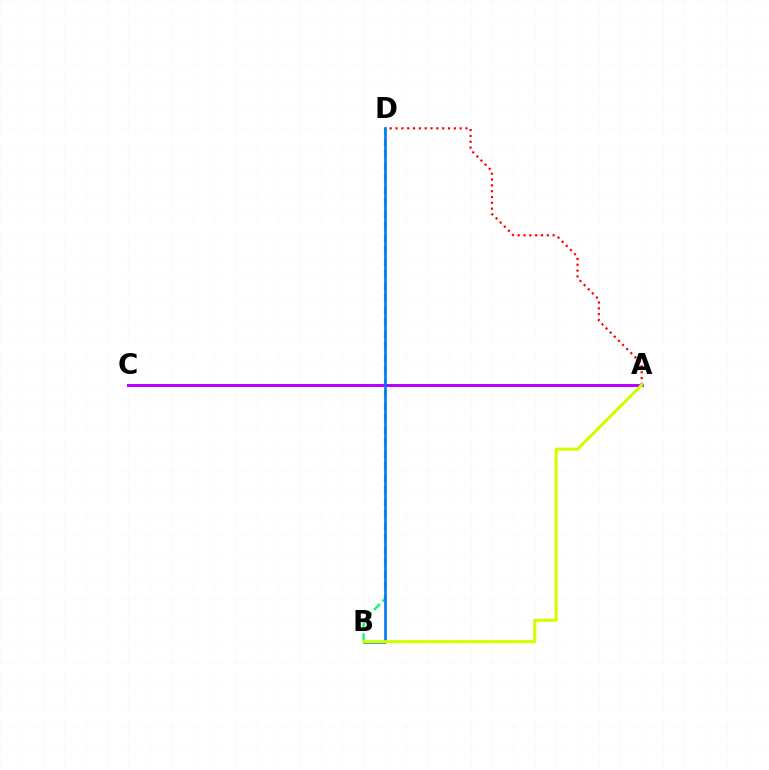{('A', 'D'): [{'color': '#ff0000', 'line_style': 'dotted', 'thickness': 1.58}], ('B', 'D'): [{'color': '#00ff5c', 'line_style': 'dashed', 'thickness': 1.63}, {'color': '#0074ff', 'line_style': 'solid', 'thickness': 1.87}], ('A', 'C'): [{'color': '#b900ff', 'line_style': 'solid', 'thickness': 2.13}], ('A', 'B'): [{'color': '#d1ff00', 'line_style': 'solid', 'thickness': 2.21}]}